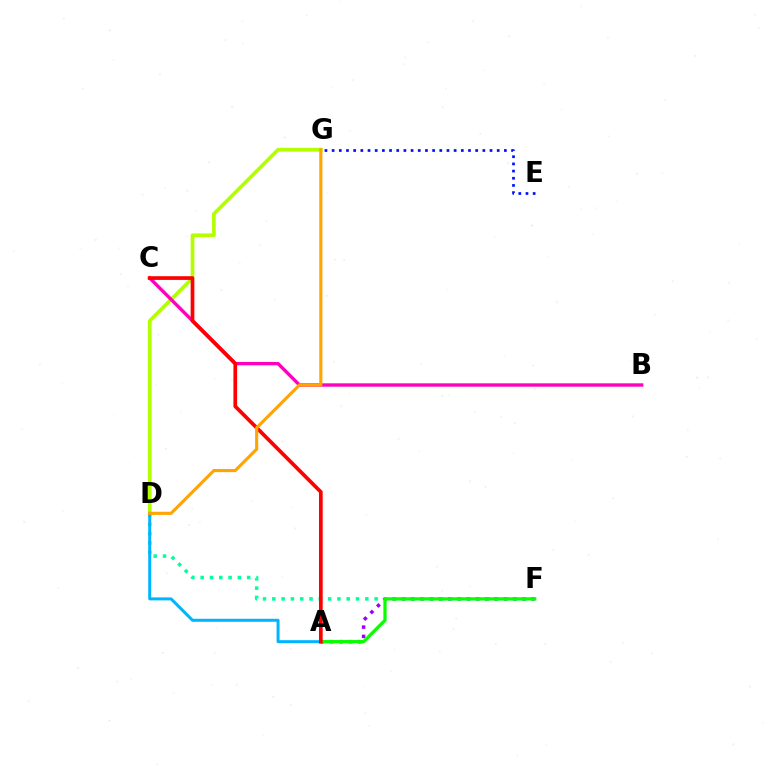{('A', 'F'): [{'color': '#9b00ff', 'line_style': 'dotted', 'thickness': 2.52}, {'color': '#08ff00', 'line_style': 'solid', 'thickness': 2.35}], ('D', 'F'): [{'color': '#00ff9d', 'line_style': 'dotted', 'thickness': 2.53}], ('D', 'G'): [{'color': '#b3ff00', 'line_style': 'solid', 'thickness': 2.65}, {'color': '#ffa500', 'line_style': 'solid', 'thickness': 2.26}], ('A', 'D'): [{'color': '#00b5ff', 'line_style': 'solid', 'thickness': 2.16}], ('B', 'C'): [{'color': '#ff00bd', 'line_style': 'solid', 'thickness': 2.42}], ('A', 'C'): [{'color': '#ff0000', 'line_style': 'solid', 'thickness': 2.67}], ('E', 'G'): [{'color': '#0010ff', 'line_style': 'dotted', 'thickness': 1.95}]}